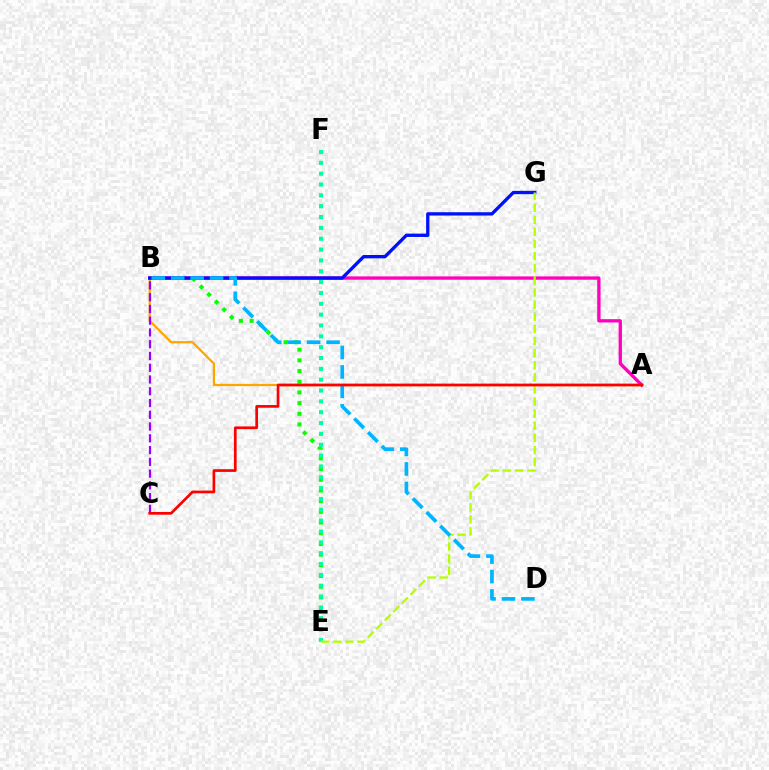{('A', 'B'): [{'color': '#ffa500', 'line_style': 'solid', 'thickness': 1.62}, {'color': '#ff00bd', 'line_style': 'solid', 'thickness': 2.39}], ('B', 'E'): [{'color': '#08ff00', 'line_style': 'dotted', 'thickness': 2.9}], ('E', 'F'): [{'color': '#00ff9d', 'line_style': 'dotted', 'thickness': 2.95}], ('B', 'G'): [{'color': '#0010ff', 'line_style': 'solid', 'thickness': 2.39}], ('B', 'C'): [{'color': '#9b00ff', 'line_style': 'dashed', 'thickness': 1.6}], ('E', 'G'): [{'color': '#b3ff00', 'line_style': 'dashed', 'thickness': 1.65}], ('B', 'D'): [{'color': '#00b5ff', 'line_style': 'dashed', 'thickness': 2.64}], ('A', 'C'): [{'color': '#ff0000', 'line_style': 'solid', 'thickness': 1.95}]}